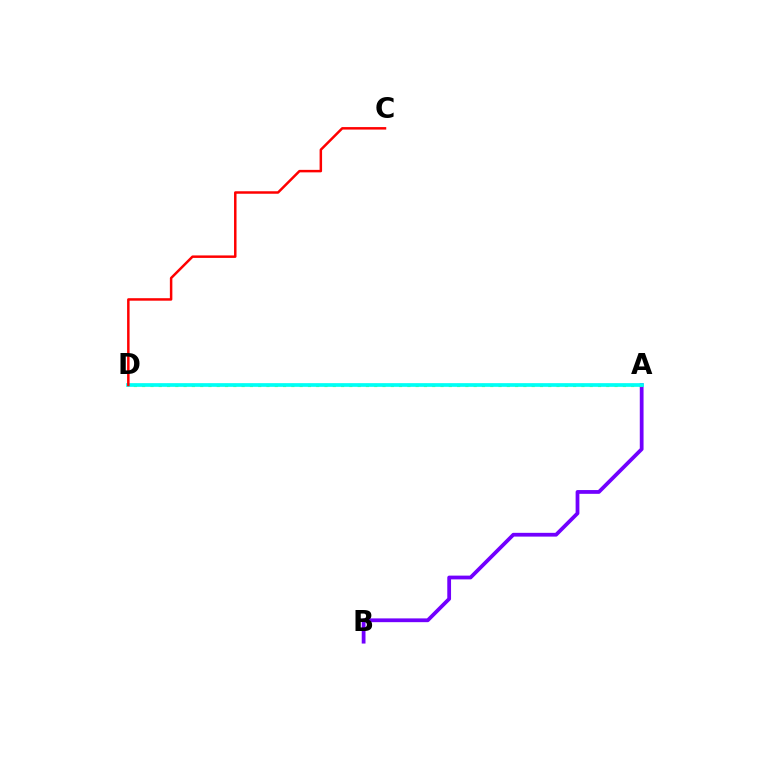{('A', 'B'): [{'color': '#7200ff', 'line_style': 'solid', 'thickness': 2.71}], ('A', 'D'): [{'color': '#84ff00', 'line_style': 'dotted', 'thickness': 2.25}, {'color': '#00fff6', 'line_style': 'solid', 'thickness': 2.66}], ('C', 'D'): [{'color': '#ff0000', 'line_style': 'solid', 'thickness': 1.79}]}